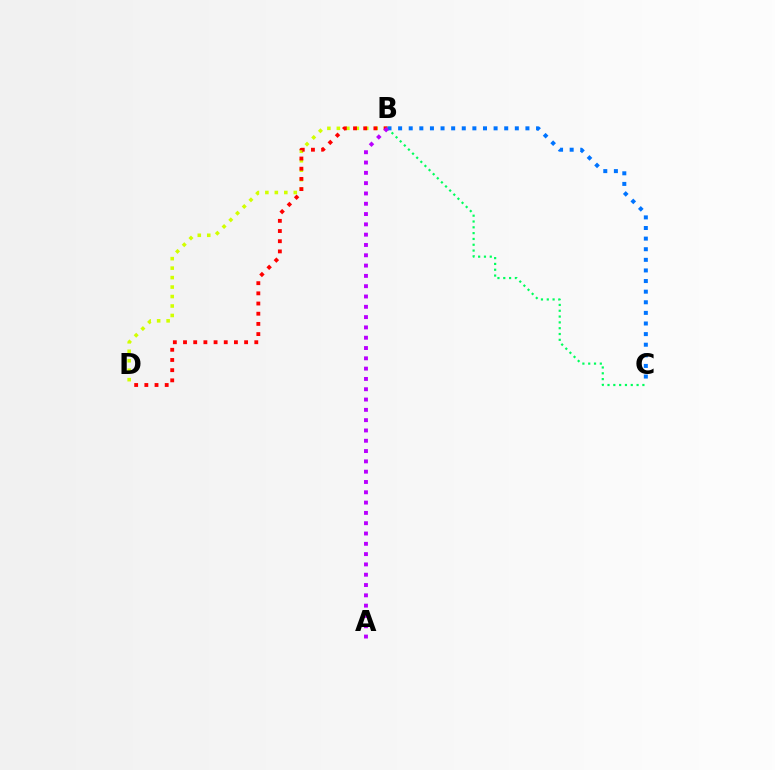{('B', 'C'): [{'color': '#00ff5c', 'line_style': 'dotted', 'thickness': 1.58}, {'color': '#0074ff', 'line_style': 'dotted', 'thickness': 2.88}], ('B', 'D'): [{'color': '#d1ff00', 'line_style': 'dotted', 'thickness': 2.57}, {'color': '#ff0000', 'line_style': 'dotted', 'thickness': 2.77}], ('A', 'B'): [{'color': '#b900ff', 'line_style': 'dotted', 'thickness': 2.8}]}